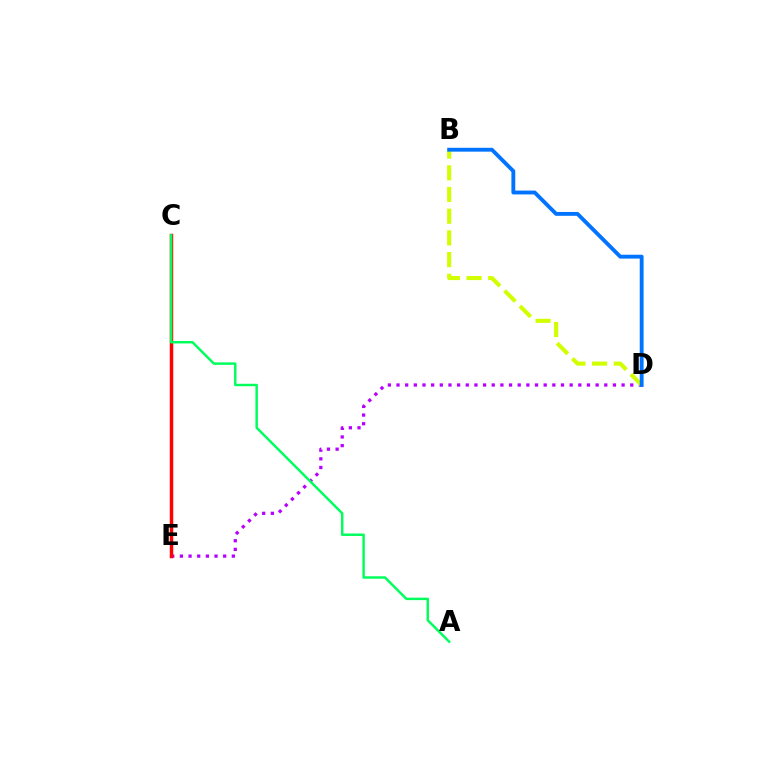{('D', 'E'): [{'color': '#b900ff', 'line_style': 'dotted', 'thickness': 2.35}], ('B', 'D'): [{'color': '#d1ff00', 'line_style': 'dashed', 'thickness': 2.95}, {'color': '#0074ff', 'line_style': 'solid', 'thickness': 2.78}], ('C', 'E'): [{'color': '#ff0000', 'line_style': 'solid', 'thickness': 2.51}], ('A', 'C'): [{'color': '#00ff5c', 'line_style': 'solid', 'thickness': 1.77}]}